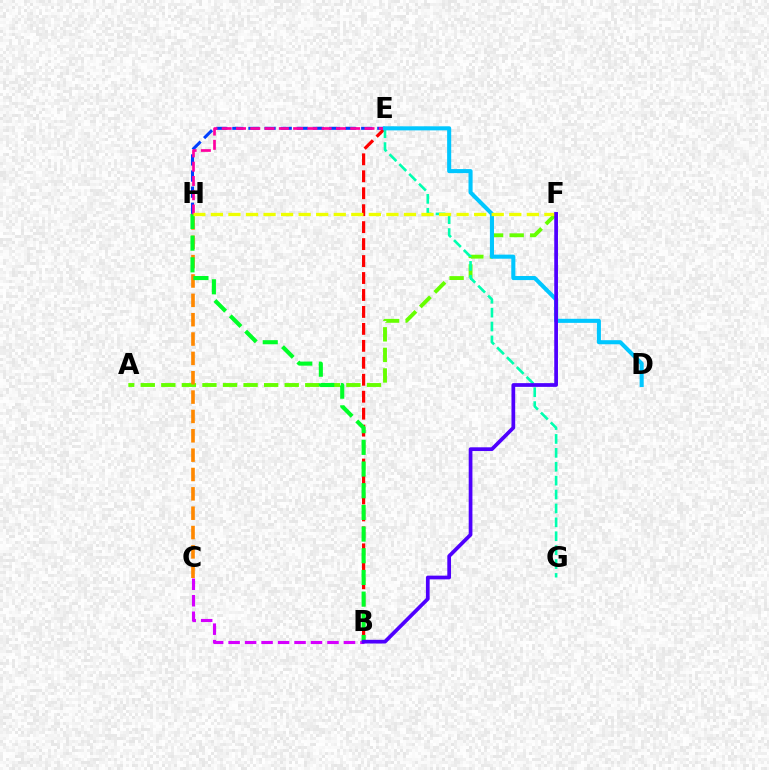{('B', 'C'): [{'color': '#d600ff', 'line_style': 'dashed', 'thickness': 2.24}], ('A', 'F'): [{'color': '#66ff00', 'line_style': 'dashed', 'thickness': 2.79}], ('B', 'E'): [{'color': '#ff0000', 'line_style': 'dashed', 'thickness': 2.3}], ('C', 'H'): [{'color': '#ff8800', 'line_style': 'dashed', 'thickness': 2.63}], ('E', 'H'): [{'color': '#003fff', 'line_style': 'dashed', 'thickness': 2.19}, {'color': '#ff00a0', 'line_style': 'dashed', 'thickness': 1.94}], ('B', 'H'): [{'color': '#00ff27', 'line_style': 'dashed', 'thickness': 2.95}], ('E', 'G'): [{'color': '#00ffaf', 'line_style': 'dashed', 'thickness': 1.89}], ('D', 'E'): [{'color': '#00c7ff', 'line_style': 'solid', 'thickness': 2.94}], ('F', 'H'): [{'color': '#eeff00', 'line_style': 'dashed', 'thickness': 2.38}], ('B', 'F'): [{'color': '#4f00ff', 'line_style': 'solid', 'thickness': 2.68}]}